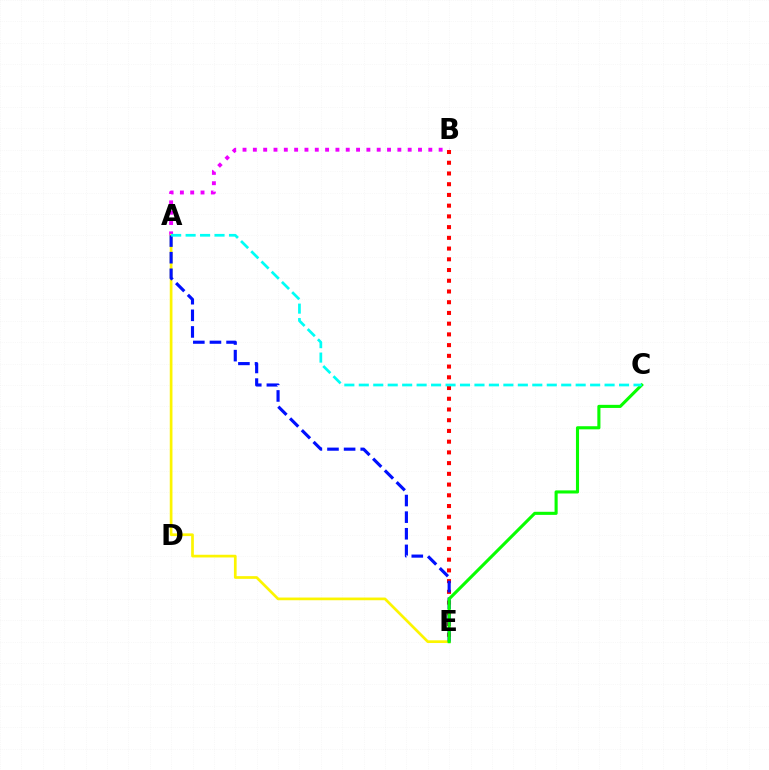{('A', 'B'): [{'color': '#ee00ff', 'line_style': 'dotted', 'thickness': 2.8}], ('B', 'E'): [{'color': '#ff0000', 'line_style': 'dotted', 'thickness': 2.91}], ('A', 'E'): [{'color': '#fcf500', 'line_style': 'solid', 'thickness': 1.94}, {'color': '#0010ff', 'line_style': 'dashed', 'thickness': 2.26}], ('C', 'E'): [{'color': '#08ff00', 'line_style': 'solid', 'thickness': 2.23}], ('A', 'C'): [{'color': '#00fff6', 'line_style': 'dashed', 'thickness': 1.96}]}